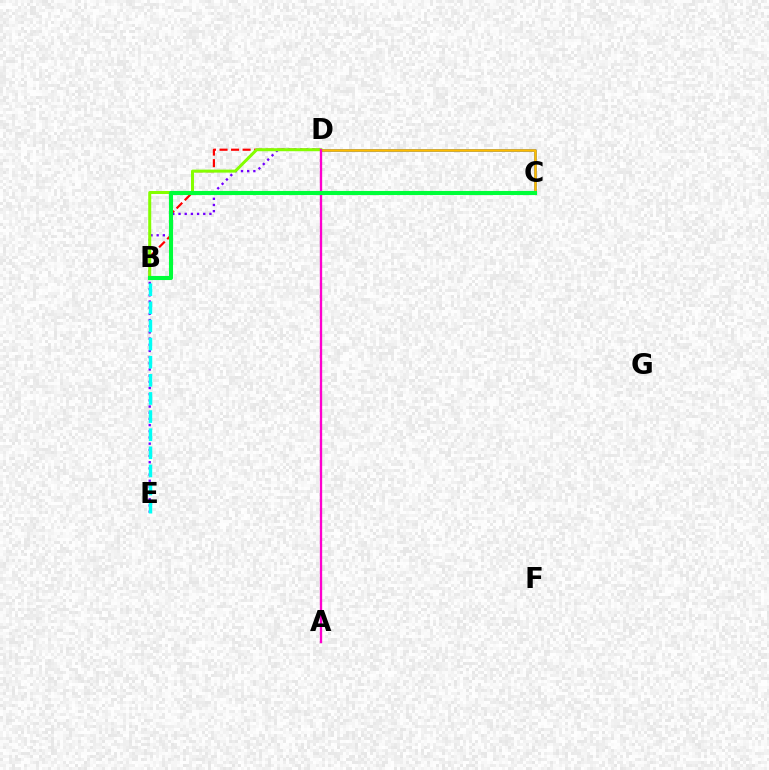{('C', 'D'): [{'color': '#004bff', 'line_style': 'solid', 'thickness': 1.86}, {'color': '#ffbd00', 'line_style': 'solid', 'thickness': 1.84}], ('B', 'D'): [{'color': '#ff0000', 'line_style': 'dashed', 'thickness': 1.57}, {'color': '#84ff00', 'line_style': 'solid', 'thickness': 2.17}], ('D', 'E'): [{'color': '#7200ff', 'line_style': 'dotted', 'thickness': 1.68}], ('B', 'E'): [{'color': '#00fff6', 'line_style': 'dashed', 'thickness': 2.46}], ('A', 'D'): [{'color': '#ff00cf', 'line_style': 'solid', 'thickness': 1.67}], ('B', 'C'): [{'color': '#00ff39', 'line_style': 'solid', 'thickness': 2.96}]}